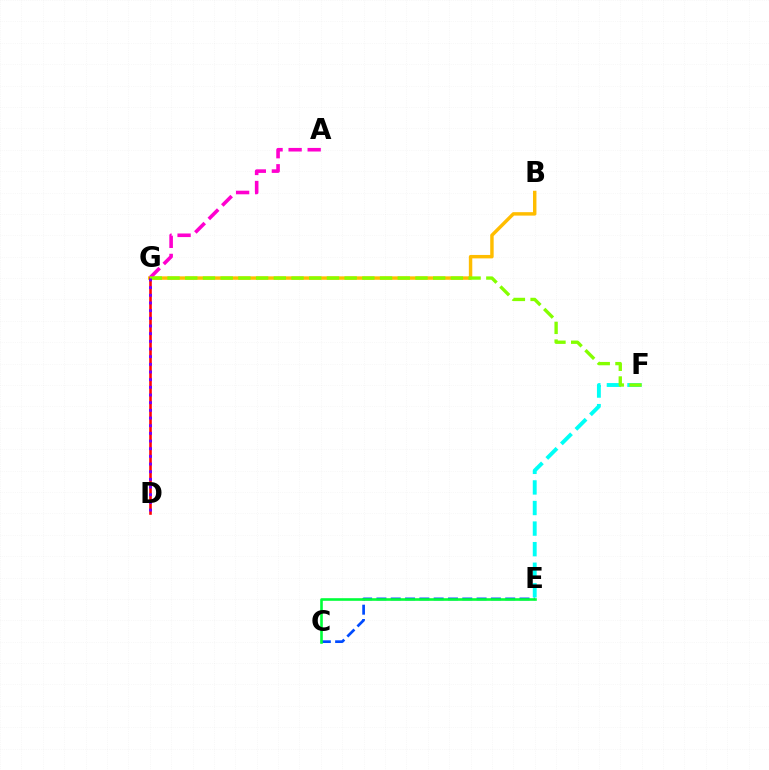{('E', 'F'): [{'color': '#00fff6', 'line_style': 'dashed', 'thickness': 2.8}], ('B', 'G'): [{'color': '#ffbd00', 'line_style': 'solid', 'thickness': 2.48}], ('D', 'G'): [{'color': '#ff0000', 'line_style': 'solid', 'thickness': 1.87}, {'color': '#7200ff', 'line_style': 'dotted', 'thickness': 2.08}], ('A', 'G'): [{'color': '#ff00cf', 'line_style': 'dashed', 'thickness': 2.59}], ('F', 'G'): [{'color': '#84ff00', 'line_style': 'dashed', 'thickness': 2.41}], ('C', 'E'): [{'color': '#004bff', 'line_style': 'dashed', 'thickness': 1.94}, {'color': '#00ff39', 'line_style': 'solid', 'thickness': 1.88}]}